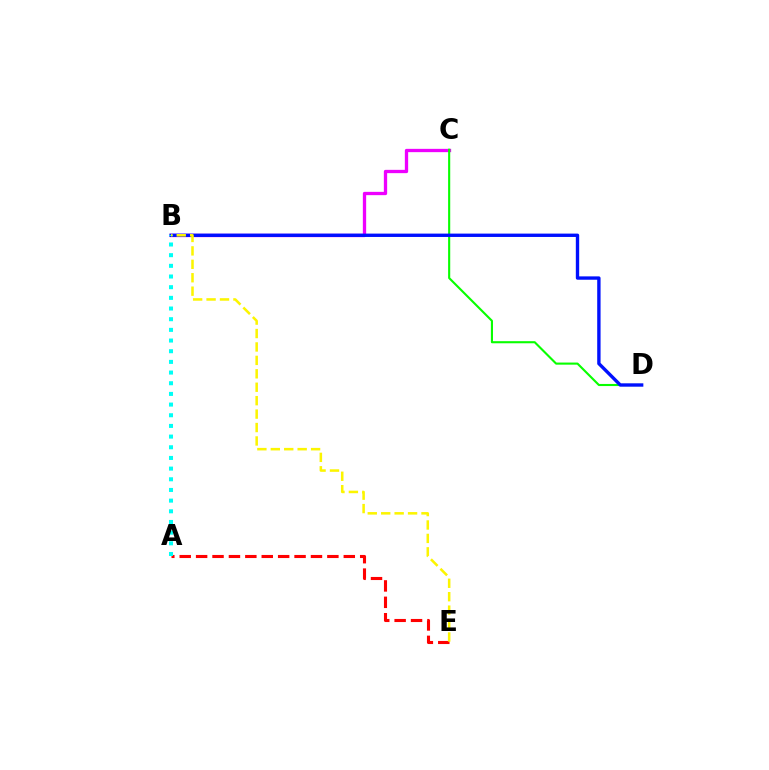{('B', 'C'): [{'color': '#ee00ff', 'line_style': 'solid', 'thickness': 2.38}], ('C', 'D'): [{'color': '#08ff00', 'line_style': 'solid', 'thickness': 1.52}], ('A', 'E'): [{'color': '#ff0000', 'line_style': 'dashed', 'thickness': 2.23}], ('B', 'D'): [{'color': '#0010ff', 'line_style': 'solid', 'thickness': 2.42}], ('A', 'B'): [{'color': '#00fff6', 'line_style': 'dotted', 'thickness': 2.9}], ('B', 'E'): [{'color': '#fcf500', 'line_style': 'dashed', 'thickness': 1.82}]}